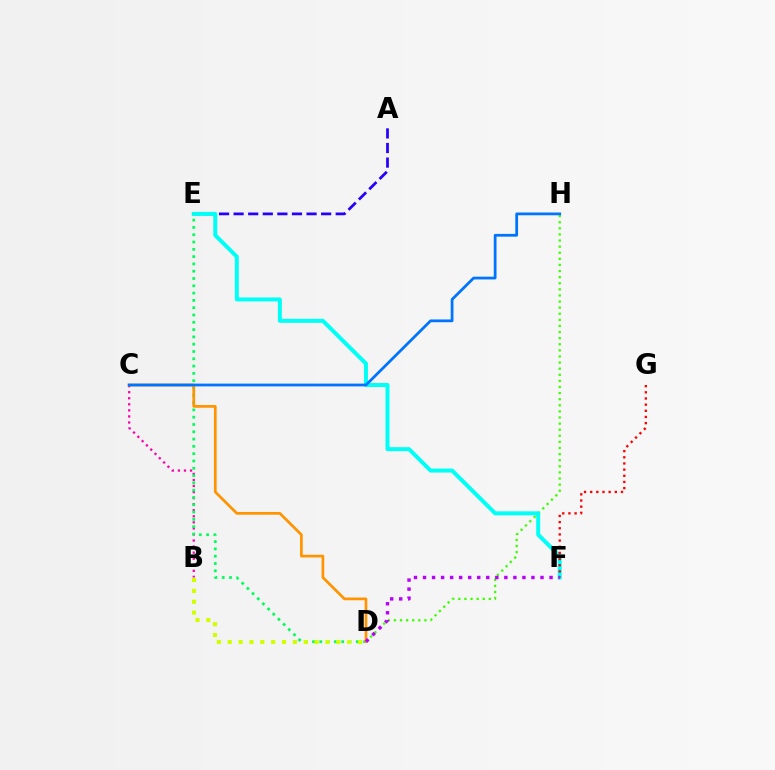{('B', 'C'): [{'color': '#ff00ac', 'line_style': 'dotted', 'thickness': 1.65}], ('A', 'E'): [{'color': '#2500ff', 'line_style': 'dashed', 'thickness': 1.98}], ('D', 'H'): [{'color': '#3dff00', 'line_style': 'dotted', 'thickness': 1.66}], ('E', 'F'): [{'color': '#00fff6', 'line_style': 'solid', 'thickness': 2.86}], ('F', 'G'): [{'color': '#ff0000', 'line_style': 'dotted', 'thickness': 1.67}], ('D', 'E'): [{'color': '#00ff5c', 'line_style': 'dotted', 'thickness': 1.98}], ('C', 'D'): [{'color': '#ff9400', 'line_style': 'solid', 'thickness': 1.95}], ('D', 'F'): [{'color': '#b900ff', 'line_style': 'dotted', 'thickness': 2.46}], ('C', 'H'): [{'color': '#0074ff', 'line_style': 'solid', 'thickness': 1.99}], ('B', 'D'): [{'color': '#d1ff00', 'line_style': 'dotted', 'thickness': 2.95}]}